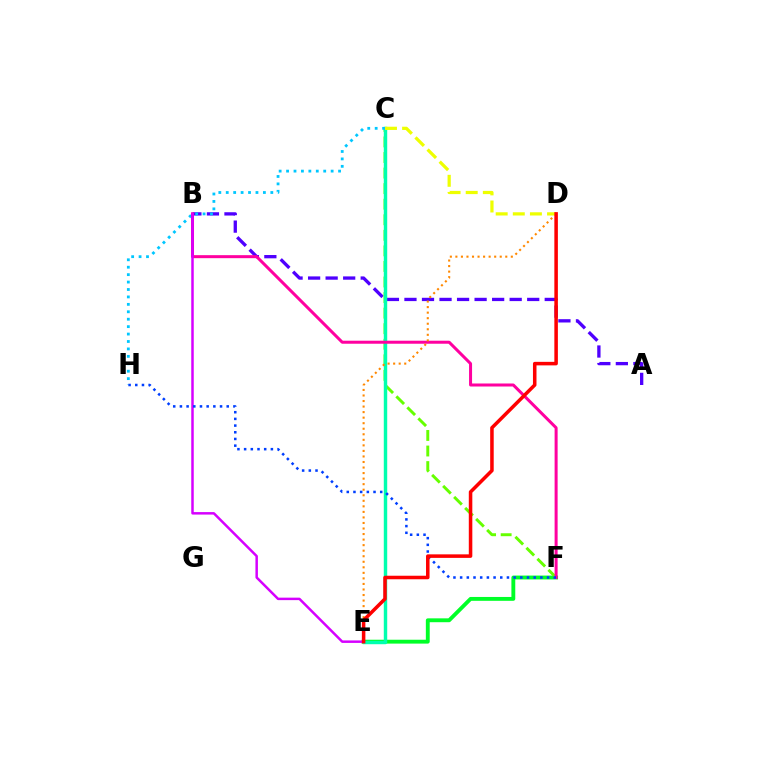{('A', 'B'): [{'color': '#4f00ff', 'line_style': 'dashed', 'thickness': 2.38}], ('E', 'F'): [{'color': '#00ff27', 'line_style': 'solid', 'thickness': 2.78}], ('C', 'F'): [{'color': '#66ff00', 'line_style': 'dashed', 'thickness': 2.11}], ('C', 'E'): [{'color': '#00ffaf', 'line_style': 'solid', 'thickness': 2.47}], ('C', 'H'): [{'color': '#00c7ff', 'line_style': 'dotted', 'thickness': 2.02}], ('B', 'F'): [{'color': '#ff00a0', 'line_style': 'solid', 'thickness': 2.17}], ('D', 'E'): [{'color': '#ff8800', 'line_style': 'dotted', 'thickness': 1.51}, {'color': '#ff0000', 'line_style': 'solid', 'thickness': 2.54}], ('C', 'D'): [{'color': '#eeff00', 'line_style': 'dashed', 'thickness': 2.33}], ('B', 'E'): [{'color': '#d600ff', 'line_style': 'solid', 'thickness': 1.79}], ('F', 'H'): [{'color': '#003fff', 'line_style': 'dotted', 'thickness': 1.82}]}